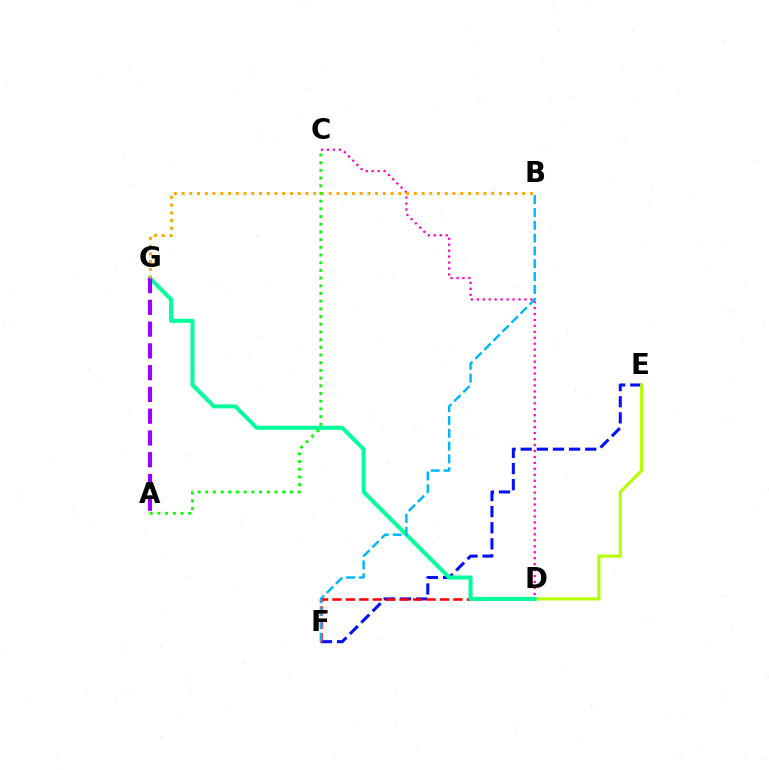{('E', 'F'): [{'color': '#0010ff', 'line_style': 'dashed', 'thickness': 2.19}], ('D', 'F'): [{'color': '#ff0000', 'line_style': 'dashed', 'thickness': 1.83}], ('D', 'E'): [{'color': '#b3ff00', 'line_style': 'solid', 'thickness': 2.22}], ('D', 'G'): [{'color': '#00ff9d', 'line_style': 'solid', 'thickness': 2.89}], ('C', 'D'): [{'color': '#ff00bd', 'line_style': 'dotted', 'thickness': 1.62}], ('A', 'G'): [{'color': '#9b00ff', 'line_style': 'dashed', 'thickness': 2.96}], ('B', 'G'): [{'color': '#ffa500', 'line_style': 'dotted', 'thickness': 2.1}], ('B', 'F'): [{'color': '#00b5ff', 'line_style': 'dashed', 'thickness': 1.74}], ('A', 'C'): [{'color': '#08ff00', 'line_style': 'dotted', 'thickness': 2.09}]}